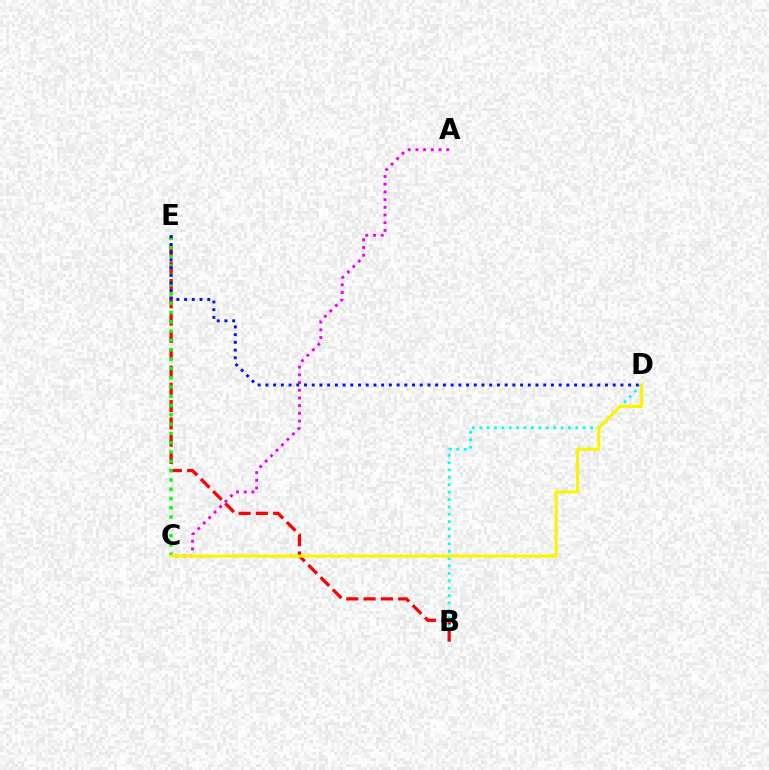{('A', 'C'): [{'color': '#ee00ff', 'line_style': 'dotted', 'thickness': 2.09}], ('B', 'D'): [{'color': '#00fff6', 'line_style': 'dotted', 'thickness': 2.01}], ('B', 'E'): [{'color': '#ff0000', 'line_style': 'dashed', 'thickness': 2.35}], ('C', 'E'): [{'color': '#08ff00', 'line_style': 'dotted', 'thickness': 2.53}], ('D', 'E'): [{'color': '#0010ff', 'line_style': 'dotted', 'thickness': 2.1}], ('C', 'D'): [{'color': '#fcf500', 'line_style': 'solid', 'thickness': 2.26}]}